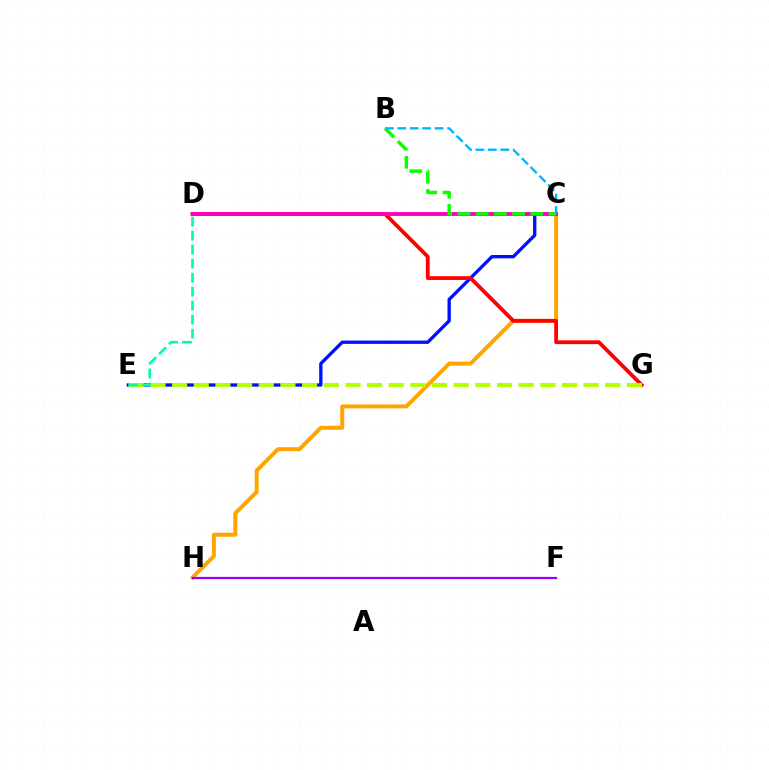{('C', 'H'): [{'color': '#ffa500', 'line_style': 'solid', 'thickness': 2.86}], ('C', 'E'): [{'color': '#0010ff', 'line_style': 'solid', 'thickness': 2.39}], ('D', 'G'): [{'color': '#ff0000', 'line_style': 'solid', 'thickness': 2.73}], ('E', 'G'): [{'color': '#b3ff00', 'line_style': 'dashed', 'thickness': 2.94}], ('F', 'H'): [{'color': '#9b00ff', 'line_style': 'solid', 'thickness': 1.6}], ('C', 'D'): [{'color': '#ff00bd', 'line_style': 'solid', 'thickness': 2.79}], ('B', 'C'): [{'color': '#08ff00', 'line_style': 'dashed', 'thickness': 2.47}, {'color': '#00b5ff', 'line_style': 'dashed', 'thickness': 1.69}], ('D', 'E'): [{'color': '#00ff9d', 'line_style': 'dashed', 'thickness': 1.9}]}